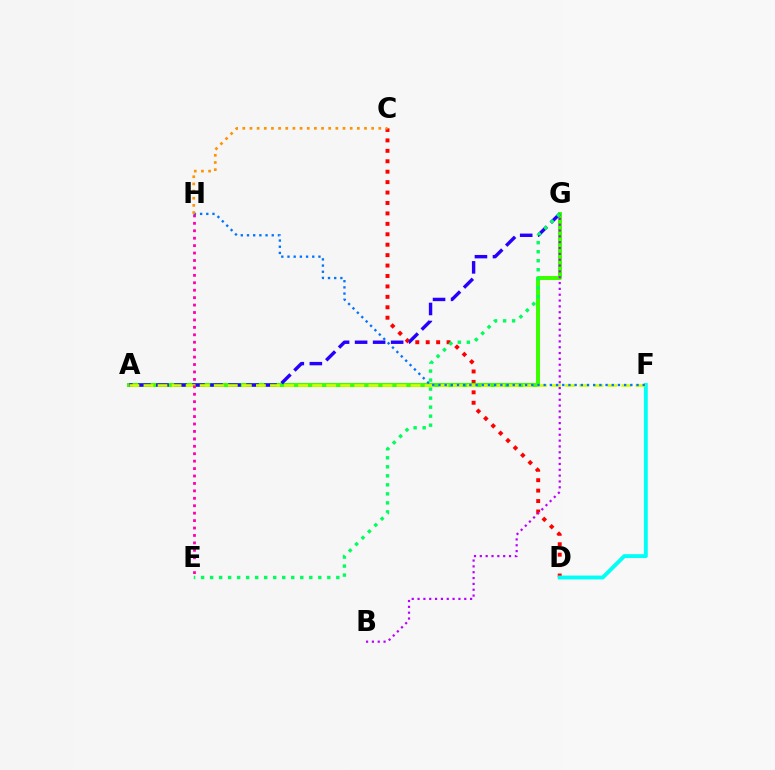{('C', 'D'): [{'color': '#ff0000', 'line_style': 'dotted', 'thickness': 2.83}], ('D', 'F'): [{'color': '#00fff6', 'line_style': 'solid', 'thickness': 2.8}], ('A', 'G'): [{'color': '#3dff00', 'line_style': 'solid', 'thickness': 2.89}, {'color': '#2500ff', 'line_style': 'dashed', 'thickness': 2.45}], ('A', 'F'): [{'color': '#d1ff00', 'line_style': 'dashed', 'thickness': 1.91}], ('F', 'H'): [{'color': '#0074ff', 'line_style': 'dotted', 'thickness': 1.68}], ('E', 'G'): [{'color': '#00ff5c', 'line_style': 'dotted', 'thickness': 2.45}], ('C', 'H'): [{'color': '#ff9400', 'line_style': 'dotted', 'thickness': 1.94}], ('E', 'H'): [{'color': '#ff00ac', 'line_style': 'dotted', 'thickness': 2.02}], ('B', 'G'): [{'color': '#b900ff', 'line_style': 'dotted', 'thickness': 1.59}]}